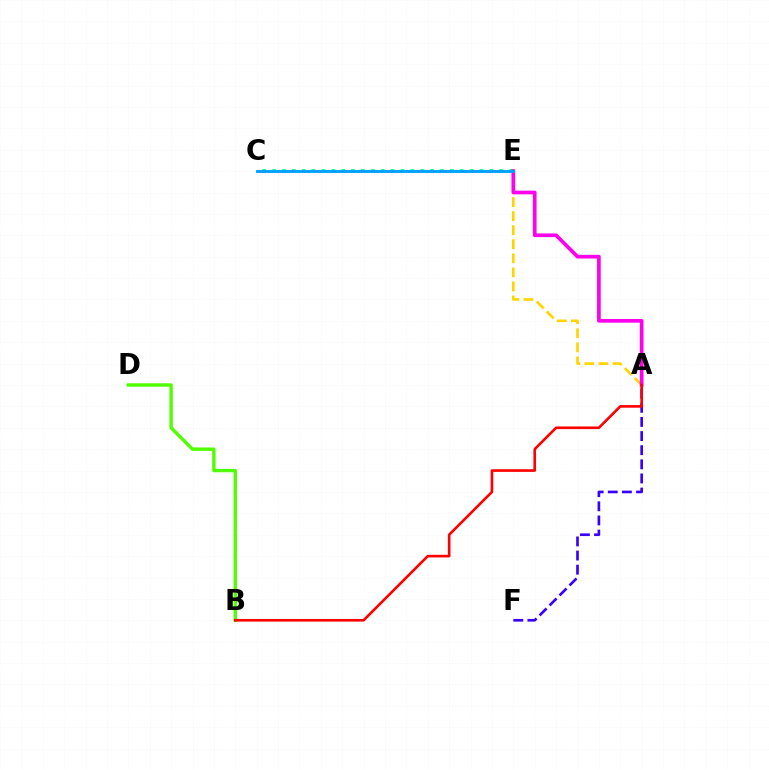{('A', 'E'): [{'color': '#ffd500', 'line_style': 'dashed', 'thickness': 1.91}, {'color': '#ff00ed', 'line_style': 'solid', 'thickness': 2.66}], ('C', 'E'): [{'color': '#00ff86', 'line_style': 'dotted', 'thickness': 2.68}, {'color': '#009eff', 'line_style': 'solid', 'thickness': 2.05}], ('B', 'D'): [{'color': '#4fff00', 'line_style': 'solid', 'thickness': 2.43}], ('A', 'F'): [{'color': '#3700ff', 'line_style': 'dashed', 'thickness': 1.92}], ('A', 'B'): [{'color': '#ff0000', 'line_style': 'solid', 'thickness': 1.9}]}